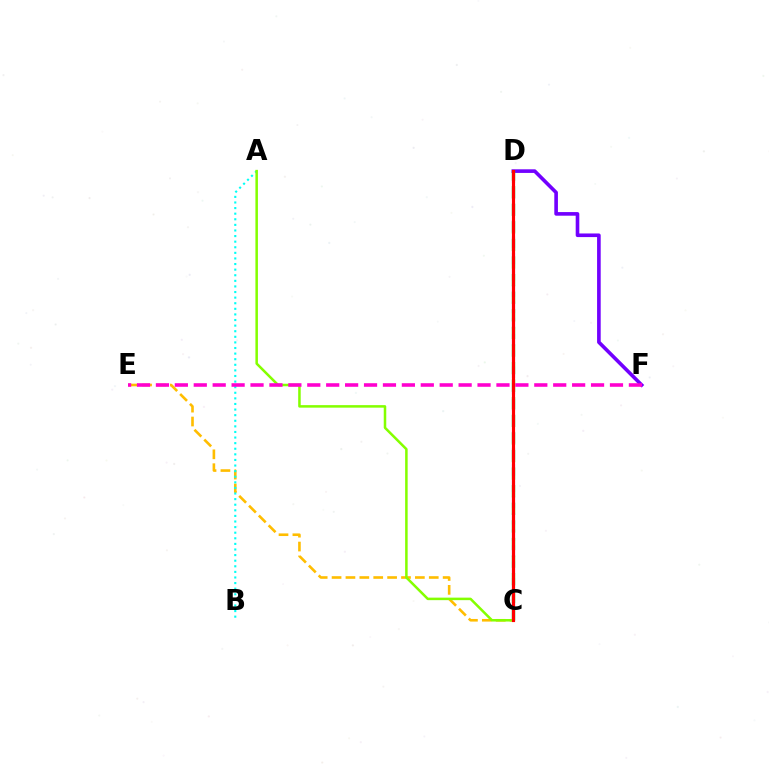{('C', 'E'): [{'color': '#ffbd00', 'line_style': 'dashed', 'thickness': 1.89}], ('C', 'D'): [{'color': '#004bff', 'line_style': 'dashed', 'thickness': 2.21}, {'color': '#00ff39', 'line_style': 'dashed', 'thickness': 2.39}, {'color': '#ff0000', 'line_style': 'solid', 'thickness': 2.28}], ('A', 'B'): [{'color': '#00fff6', 'line_style': 'dotted', 'thickness': 1.52}], ('D', 'F'): [{'color': '#7200ff', 'line_style': 'solid', 'thickness': 2.61}], ('A', 'C'): [{'color': '#84ff00', 'line_style': 'solid', 'thickness': 1.82}], ('E', 'F'): [{'color': '#ff00cf', 'line_style': 'dashed', 'thickness': 2.57}]}